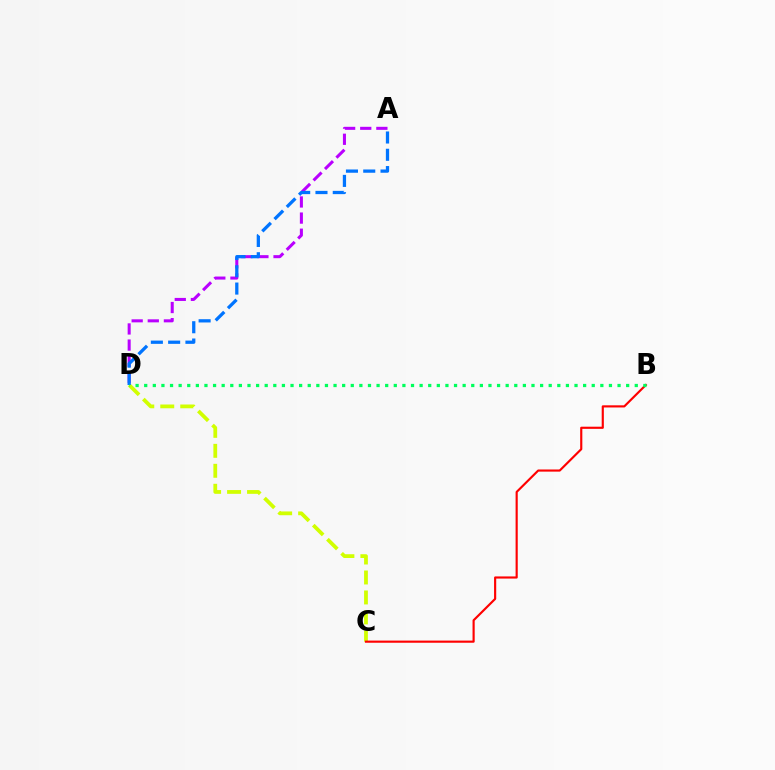{('C', 'D'): [{'color': '#d1ff00', 'line_style': 'dashed', 'thickness': 2.71}], ('B', 'C'): [{'color': '#ff0000', 'line_style': 'solid', 'thickness': 1.55}], ('A', 'D'): [{'color': '#b900ff', 'line_style': 'dashed', 'thickness': 2.19}, {'color': '#0074ff', 'line_style': 'dashed', 'thickness': 2.35}], ('B', 'D'): [{'color': '#00ff5c', 'line_style': 'dotted', 'thickness': 2.34}]}